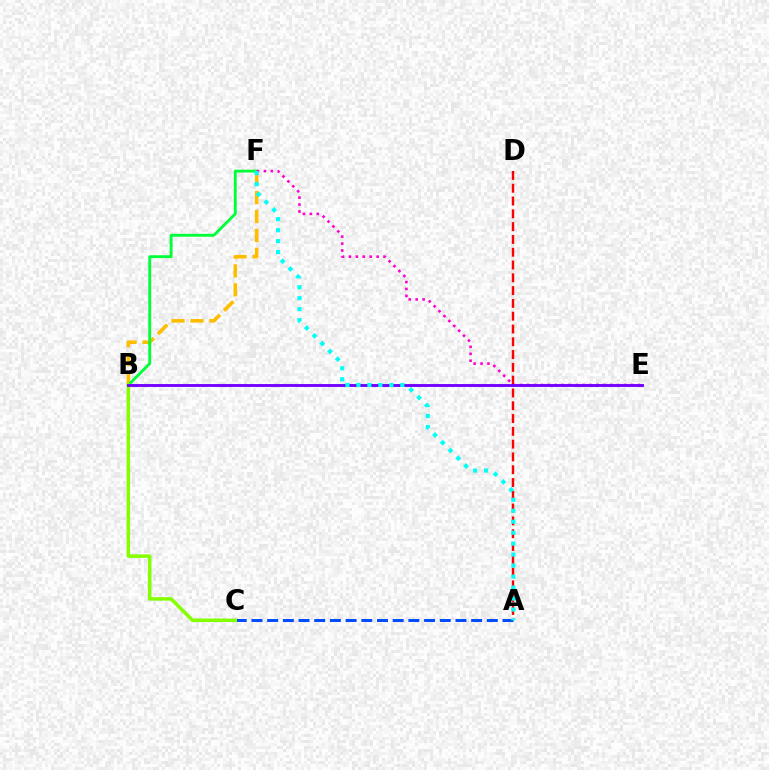{('A', 'D'): [{'color': '#ff0000', 'line_style': 'dashed', 'thickness': 1.74}], ('B', 'F'): [{'color': '#ffbd00', 'line_style': 'dashed', 'thickness': 2.57}, {'color': '#00ff39', 'line_style': 'solid', 'thickness': 2.05}], ('A', 'C'): [{'color': '#004bff', 'line_style': 'dashed', 'thickness': 2.13}], ('B', 'C'): [{'color': '#84ff00', 'line_style': 'solid', 'thickness': 2.51}], ('E', 'F'): [{'color': '#ff00cf', 'line_style': 'dotted', 'thickness': 1.88}], ('B', 'E'): [{'color': '#7200ff', 'line_style': 'solid', 'thickness': 2.08}], ('A', 'F'): [{'color': '#00fff6', 'line_style': 'dotted', 'thickness': 2.98}]}